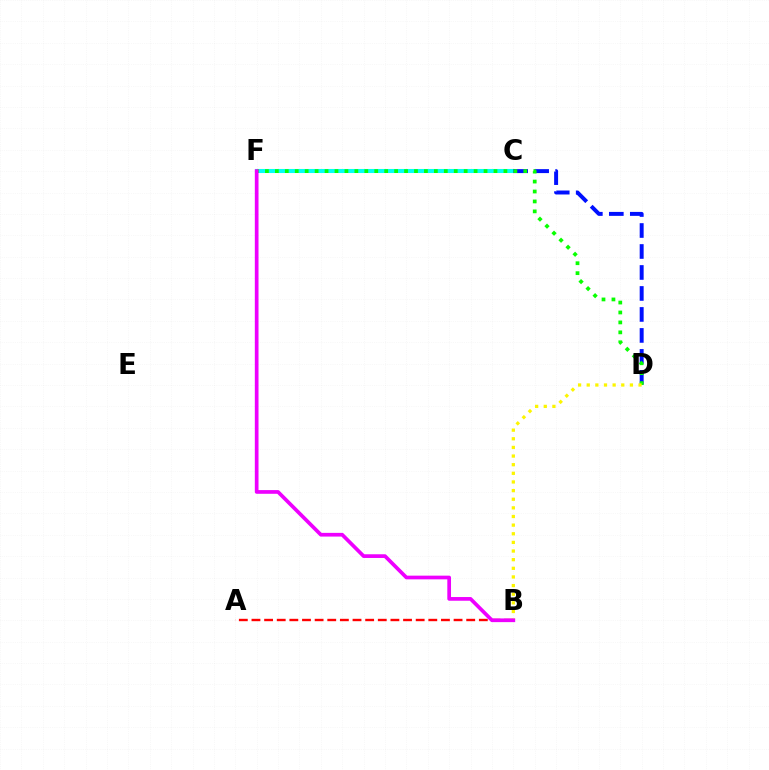{('C', 'F'): [{'color': '#00fff6', 'line_style': 'solid', 'thickness': 2.93}], ('A', 'B'): [{'color': '#ff0000', 'line_style': 'dashed', 'thickness': 1.72}], ('C', 'D'): [{'color': '#0010ff', 'line_style': 'dashed', 'thickness': 2.85}], ('D', 'F'): [{'color': '#08ff00', 'line_style': 'dotted', 'thickness': 2.7}], ('B', 'D'): [{'color': '#fcf500', 'line_style': 'dotted', 'thickness': 2.35}], ('B', 'F'): [{'color': '#ee00ff', 'line_style': 'solid', 'thickness': 2.66}]}